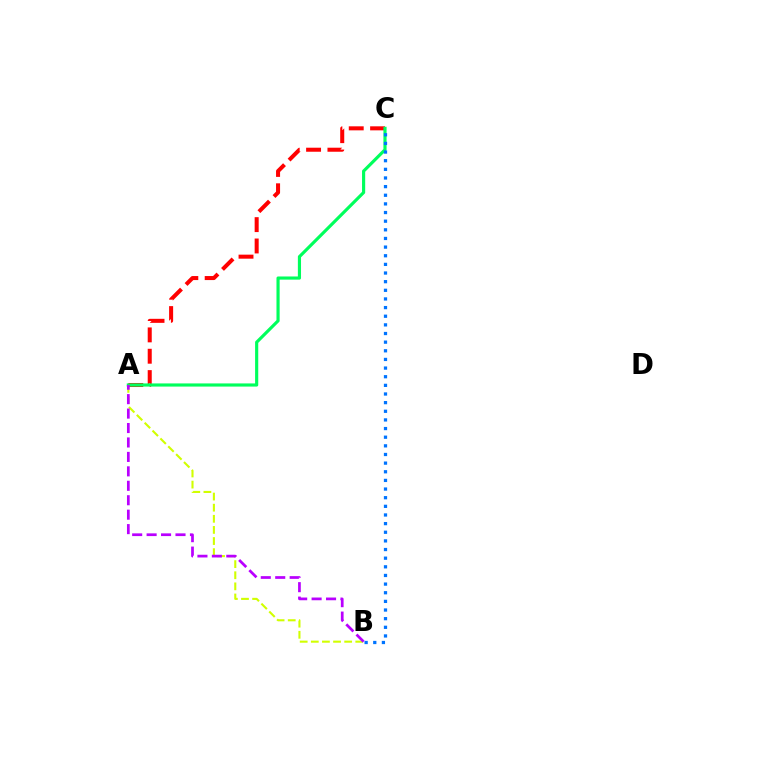{('A', 'B'): [{'color': '#d1ff00', 'line_style': 'dashed', 'thickness': 1.51}, {'color': '#b900ff', 'line_style': 'dashed', 'thickness': 1.96}], ('A', 'C'): [{'color': '#ff0000', 'line_style': 'dashed', 'thickness': 2.9}, {'color': '#00ff5c', 'line_style': 'solid', 'thickness': 2.27}], ('B', 'C'): [{'color': '#0074ff', 'line_style': 'dotted', 'thickness': 2.35}]}